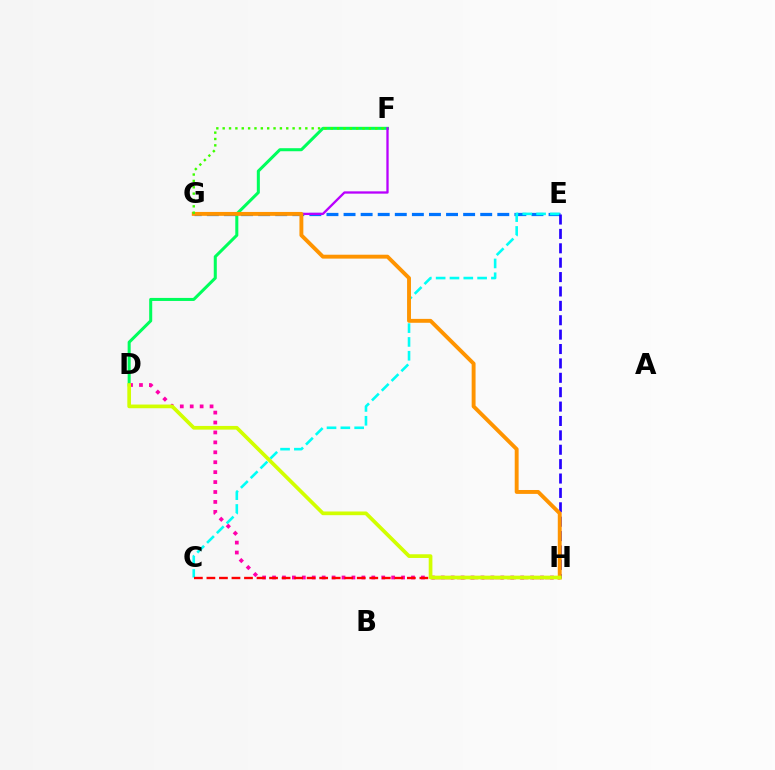{('D', 'F'): [{'color': '#00ff5c', 'line_style': 'solid', 'thickness': 2.19}], ('E', 'G'): [{'color': '#0074ff', 'line_style': 'dashed', 'thickness': 2.32}], ('C', 'E'): [{'color': '#00fff6', 'line_style': 'dashed', 'thickness': 1.88}], ('E', 'H'): [{'color': '#2500ff', 'line_style': 'dashed', 'thickness': 1.95}], ('D', 'H'): [{'color': '#ff00ac', 'line_style': 'dotted', 'thickness': 2.7}, {'color': '#d1ff00', 'line_style': 'solid', 'thickness': 2.66}], ('F', 'G'): [{'color': '#b900ff', 'line_style': 'solid', 'thickness': 1.66}, {'color': '#3dff00', 'line_style': 'dotted', 'thickness': 1.73}], ('G', 'H'): [{'color': '#ff9400', 'line_style': 'solid', 'thickness': 2.81}], ('C', 'H'): [{'color': '#ff0000', 'line_style': 'dashed', 'thickness': 1.7}]}